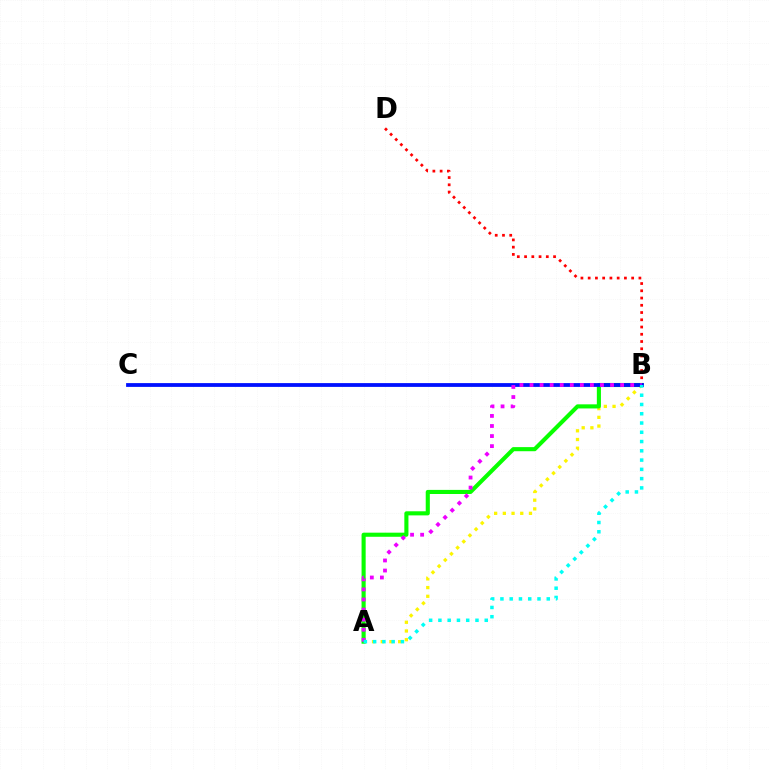{('A', 'B'): [{'color': '#fcf500', 'line_style': 'dotted', 'thickness': 2.37}, {'color': '#08ff00', 'line_style': 'solid', 'thickness': 2.95}, {'color': '#ee00ff', 'line_style': 'dotted', 'thickness': 2.74}, {'color': '#00fff6', 'line_style': 'dotted', 'thickness': 2.52}], ('B', 'D'): [{'color': '#ff0000', 'line_style': 'dotted', 'thickness': 1.97}], ('B', 'C'): [{'color': '#0010ff', 'line_style': 'solid', 'thickness': 2.73}]}